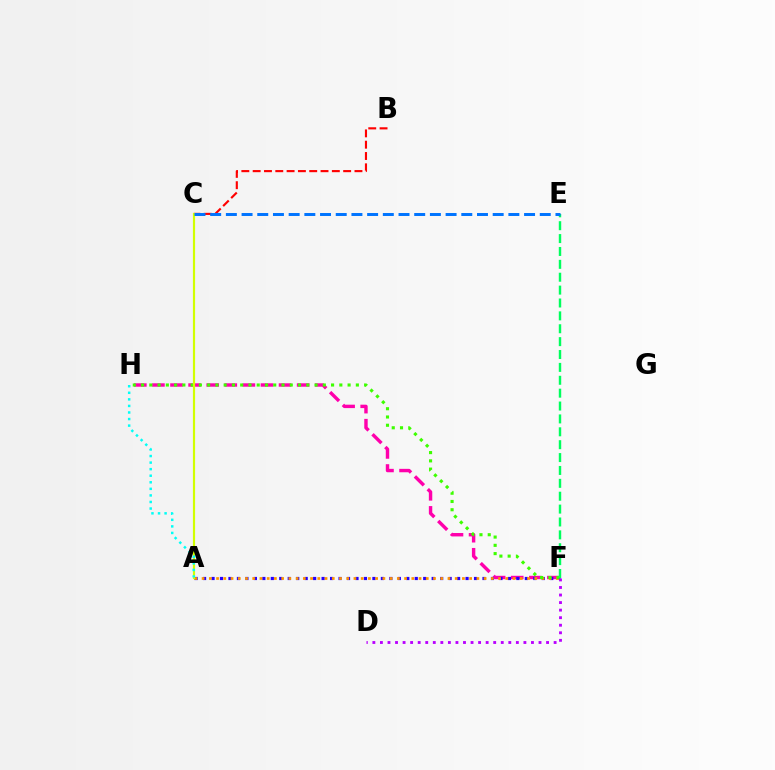{('F', 'H'): [{'color': '#ff00ac', 'line_style': 'dashed', 'thickness': 2.46}, {'color': '#3dff00', 'line_style': 'dotted', 'thickness': 2.24}], ('A', 'F'): [{'color': '#2500ff', 'line_style': 'dotted', 'thickness': 2.3}, {'color': '#ff9400', 'line_style': 'dotted', 'thickness': 1.96}], ('D', 'F'): [{'color': '#b900ff', 'line_style': 'dotted', 'thickness': 2.05}], ('B', 'C'): [{'color': '#ff0000', 'line_style': 'dashed', 'thickness': 1.54}], ('E', 'F'): [{'color': '#00ff5c', 'line_style': 'dashed', 'thickness': 1.75}], ('A', 'C'): [{'color': '#d1ff00', 'line_style': 'solid', 'thickness': 1.57}], ('A', 'H'): [{'color': '#00fff6', 'line_style': 'dotted', 'thickness': 1.78}], ('C', 'E'): [{'color': '#0074ff', 'line_style': 'dashed', 'thickness': 2.13}]}